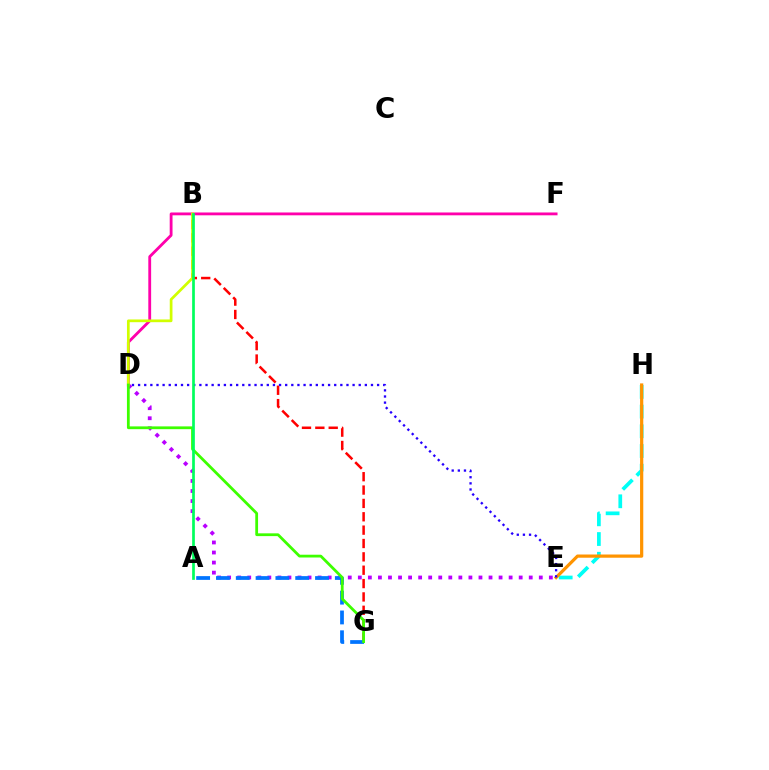{('E', 'H'): [{'color': '#00fff6', 'line_style': 'dashed', 'thickness': 2.68}, {'color': '#ff9400', 'line_style': 'solid', 'thickness': 2.31}], ('B', 'G'): [{'color': '#ff0000', 'line_style': 'dashed', 'thickness': 1.81}], ('D', 'E'): [{'color': '#2500ff', 'line_style': 'dotted', 'thickness': 1.67}, {'color': '#b900ff', 'line_style': 'dotted', 'thickness': 2.73}], ('D', 'F'): [{'color': '#ff00ac', 'line_style': 'solid', 'thickness': 2.03}], ('A', 'G'): [{'color': '#0074ff', 'line_style': 'dashed', 'thickness': 2.69}], ('B', 'D'): [{'color': '#d1ff00', 'line_style': 'solid', 'thickness': 1.96}], ('D', 'G'): [{'color': '#3dff00', 'line_style': 'solid', 'thickness': 2.0}], ('A', 'B'): [{'color': '#00ff5c', 'line_style': 'solid', 'thickness': 1.95}]}